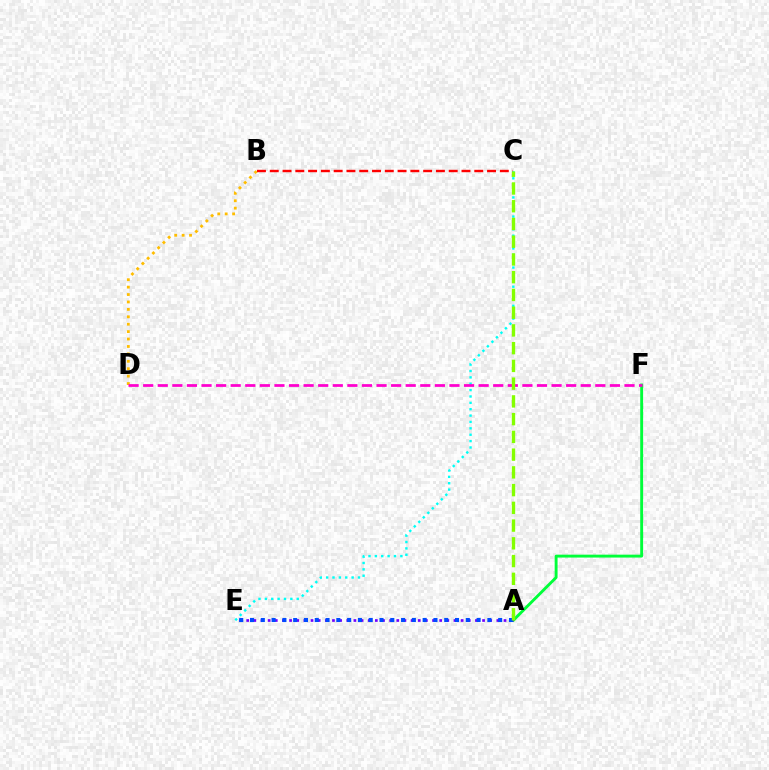{('B', 'D'): [{'color': '#ffbd00', 'line_style': 'dotted', 'thickness': 2.02}], ('A', 'F'): [{'color': '#00ff39', 'line_style': 'solid', 'thickness': 2.08}], ('C', 'E'): [{'color': '#00fff6', 'line_style': 'dotted', 'thickness': 1.73}], ('B', 'C'): [{'color': '#ff0000', 'line_style': 'dashed', 'thickness': 1.74}], ('D', 'F'): [{'color': '#ff00cf', 'line_style': 'dashed', 'thickness': 1.98}], ('A', 'E'): [{'color': '#7200ff', 'line_style': 'dotted', 'thickness': 1.94}, {'color': '#004bff', 'line_style': 'dotted', 'thickness': 2.93}], ('A', 'C'): [{'color': '#84ff00', 'line_style': 'dashed', 'thickness': 2.41}]}